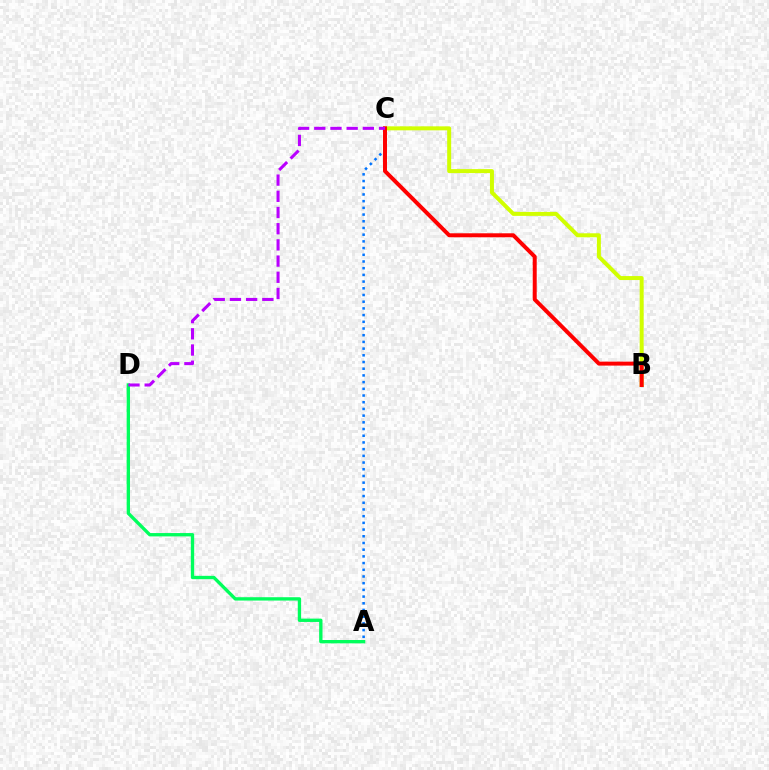{('B', 'C'): [{'color': '#d1ff00', 'line_style': 'solid', 'thickness': 2.87}, {'color': '#ff0000', 'line_style': 'solid', 'thickness': 2.87}], ('A', 'D'): [{'color': '#00ff5c', 'line_style': 'solid', 'thickness': 2.4}], ('A', 'C'): [{'color': '#0074ff', 'line_style': 'dotted', 'thickness': 1.82}], ('C', 'D'): [{'color': '#b900ff', 'line_style': 'dashed', 'thickness': 2.2}]}